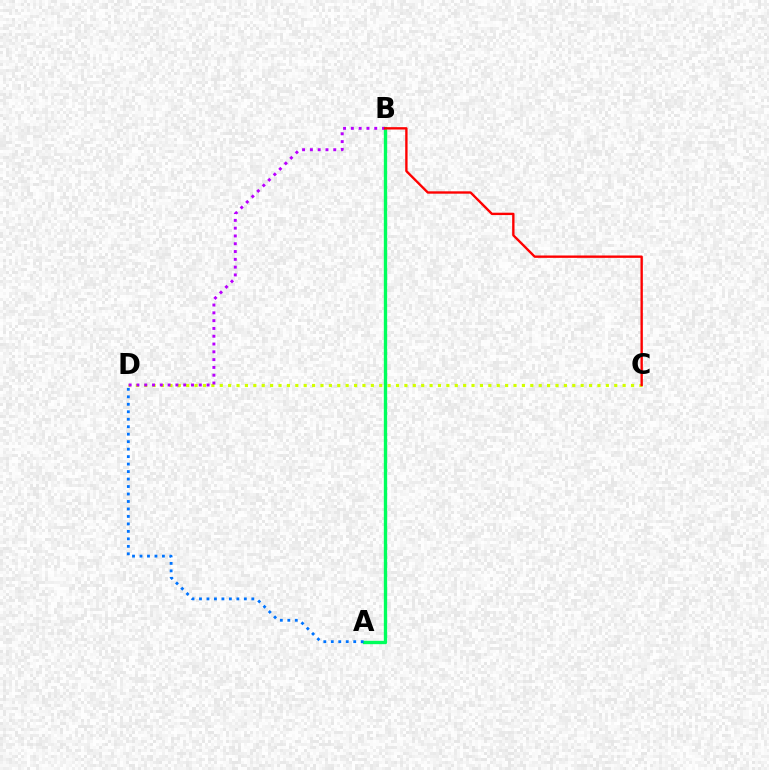{('C', 'D'): [{'color': '#d1ff00', 'line_style': 'dotted', 'thickness': 2.28}], ('A', 'B'): [{'color': '#00ff5c', 'line_style': 'solid', 'thickness': 2.41}], ('B', 'D'): [{'color': '#b900ff', 'line_style': 'dotted', 'thickness': 2.12}], ('B', 'C'): [{'color': '#ff0000', 'line_style': 'solid', 'thickness': 1.7}], ('A', 'D'): [{'color': '#0074ff', 'line_style': 'dotted', 'thickness': 2.03}]}